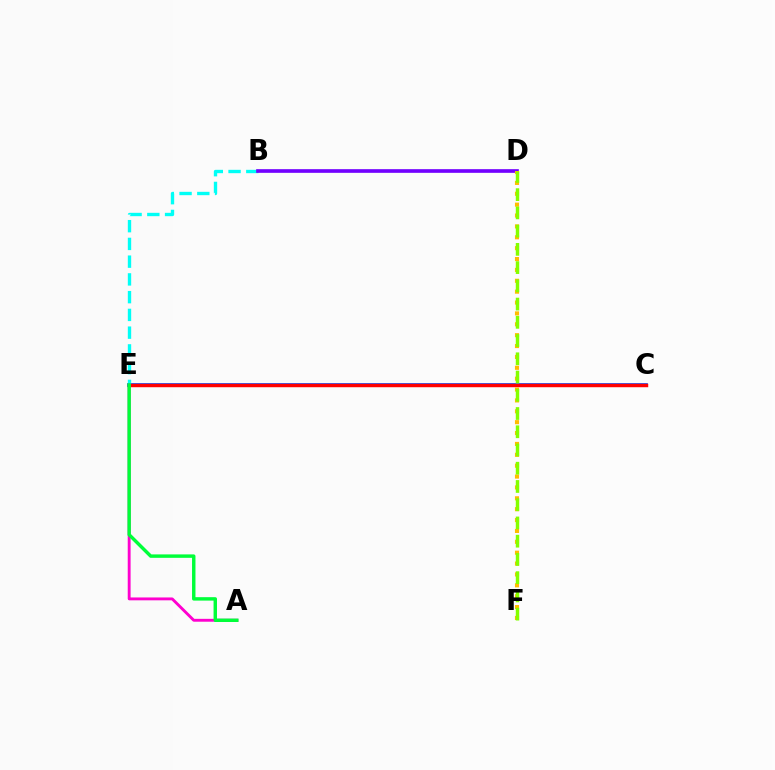{('A', 'E'): [{'color': '#ff00cf', 'line_style': 'solid', 'thickness': 2.07}, {'color': '#00ff39', 'line_style': 'solid', 'thickness': 2.47}], ('C', 'E'): [{'color': '#004bff', 'line_style': 'solid', 'thickness': 2.63}, {'color': '#ff0000', 'line_style': 'solid', 'thickness': 2.48}], ('B', 'E'): [{'color': '#00fff6', 'line_style': 'dashed', 'thickness': 2.41}], ('B', 'D'): [{'color': '#7200ff', 'line_style': 'solid', 'thickness': 2.64}], ('D', 'F'): [{'color': '#ffbd00', 'line_style': 'dotted', 'thickness': 2.96}, {'color': '#84ff00', 'line_style': 'dashed', 'thickness': 2.48}]}